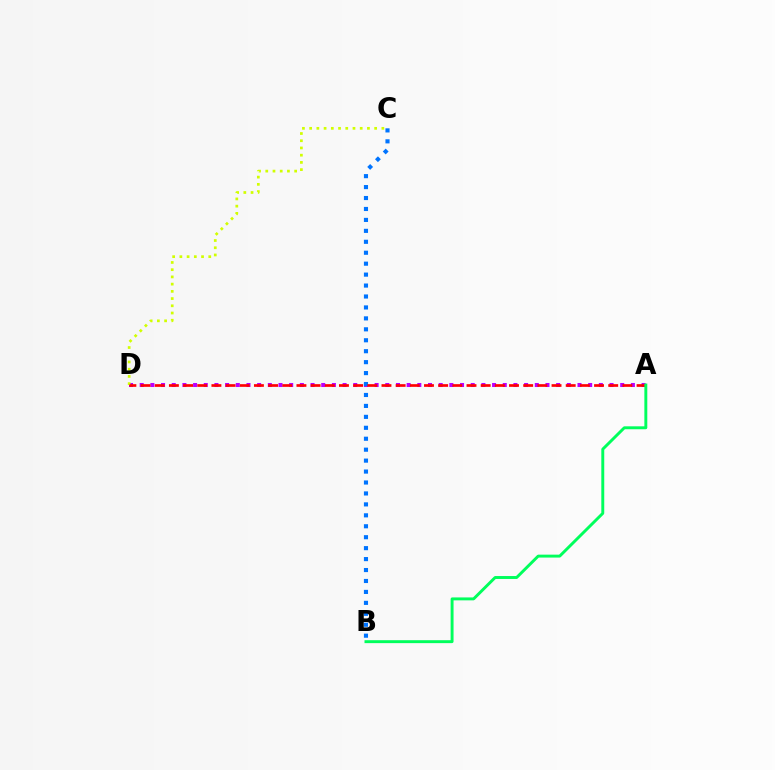{('A', 'D'): [{'color': '#b900ff', 'line_style': 'dotted', 'thickness': 2.9}, {'color': '#ff0000', 'line_style': 'dashed', 'thickness': 1.93}], ('B', 'C'): [{'color': '#0074ff', 'line_style': 'dotted', 'thickness': 2.97}], ('C', 'D'): [{'color': '#d1ff00', 'line_style': 'dotted', 'thickness': 1.96}], ('A', 'B'): [{'color': '#00ff5c', 'line_style': 'solid', 'thickness': 2.11}]}